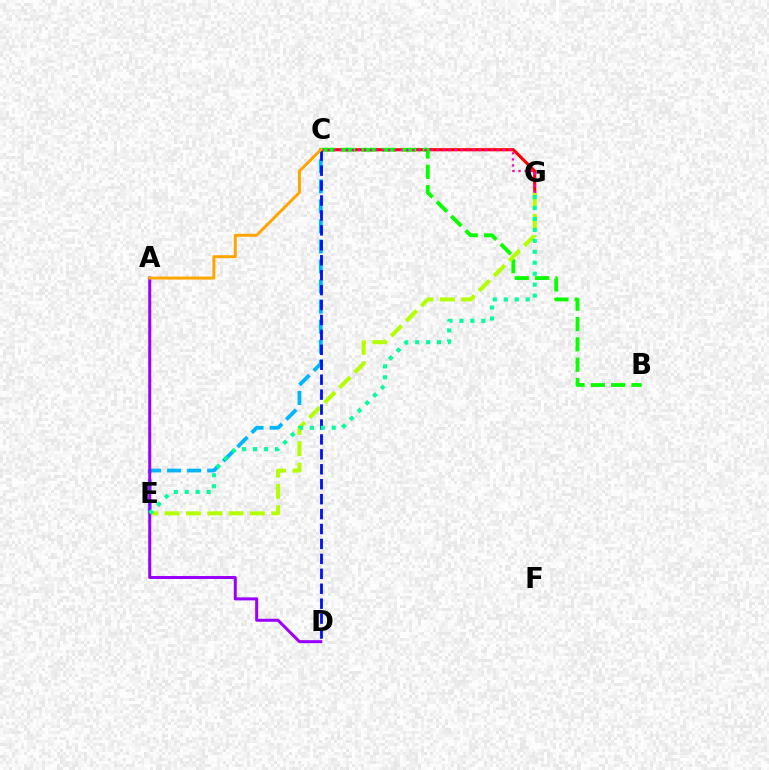{('C', 'G'): [{'color': '#ff0000', 'line_style': 'solid', 'thickness': 2.24}, {'color': '#ff00bd', 'line_style': 'dotted', 'thickness': 1.65}], ('C', 'E'): [{'color': '#00b5ff', 'line_style': 'dashed', 'thickness': 2.72}], ('B', 'C'): [{'color': '#08ff00', 'line_style': 'dashed', 'thickness': 2.76}], ('E', 'G'): [{'color': '#b3ff00', 'line_style': 'dashed', 'thickness': 2.9}, {'color': '#00ff9d', 'line_style': 'dotted', 'thickness': 2.97}], ('A', 'D'): [{'color': '#9b00ff', 'line_style': 'solid', 'thickness': 2.16}], ('C', 'D'): [{'color': '#0010ff', 'line_style': 'dashed', 'thickness': 2.03}], ('A', 'C'): [{'color': '#ffa500', 'line_style': 'solid', 'thickness': 2.13}]}